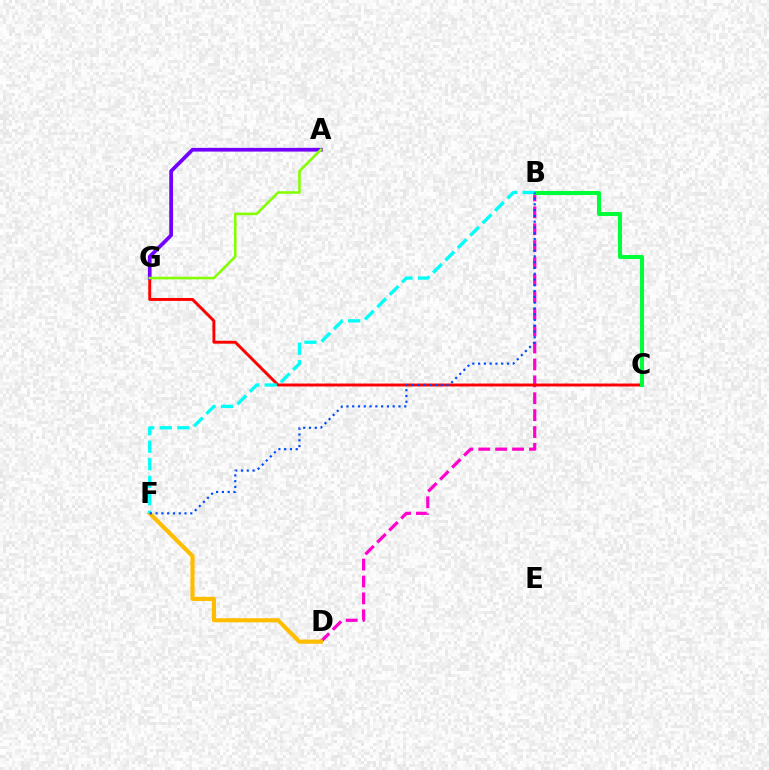{('B', 'D'): [{'color': '#ff00cf', 'line_style': 'dashed', 'thickness': 2.3}], ('C', 'G'): [{'color': '#ff0000', 'line_style': 'solid', 'thickness': 2.1}], ('A', 'G'): [{'color': '#7200ff', 'line_style': 'solid', 'thickness': 2.68}, {'color': '#84ff00', 'line_style': 'solid', 'thickness': 1.84}], ('B', 'C'): [{'color': '#00ff39', 'line_style': 'solid', 'thickness': 2.92}], ('D', 'F'): [{'color': '#ffbd00', 'line_style': 'solid', 'thickness': 2.99}], ('B', 'F'): [{'color': '#00fff6', 'line_style': 'dashed', 'thickness': 2.38}, {'color': '#004bff', 'line_style': 'dotted', 'thickness': 1.57}]}